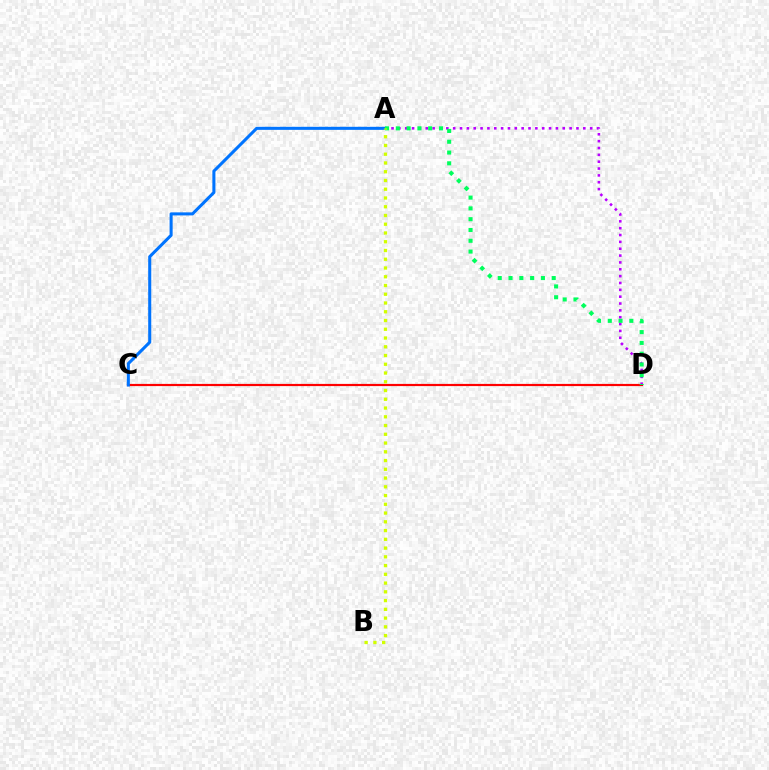{('C', 'D'): [{'color': '#ff0000', 'line_style': 'solid', 'thickness': 1.57}], ('A', 'C'): [{'color': '#0074ff', 'line_style': 'solid', 'thickness': 2.2}], ('A', 'D'): [{'color': '#b900ff', 'line_style': 'dotted', 'thickness': 1.86}, {'color': '#00ff5c', 'line_style': 'dotted', 'thickness': 2.93}], ('A', 'B'): [{'color': '#d1ff00', 'line_style': 'dotted', 'thickness': 2.38}]}